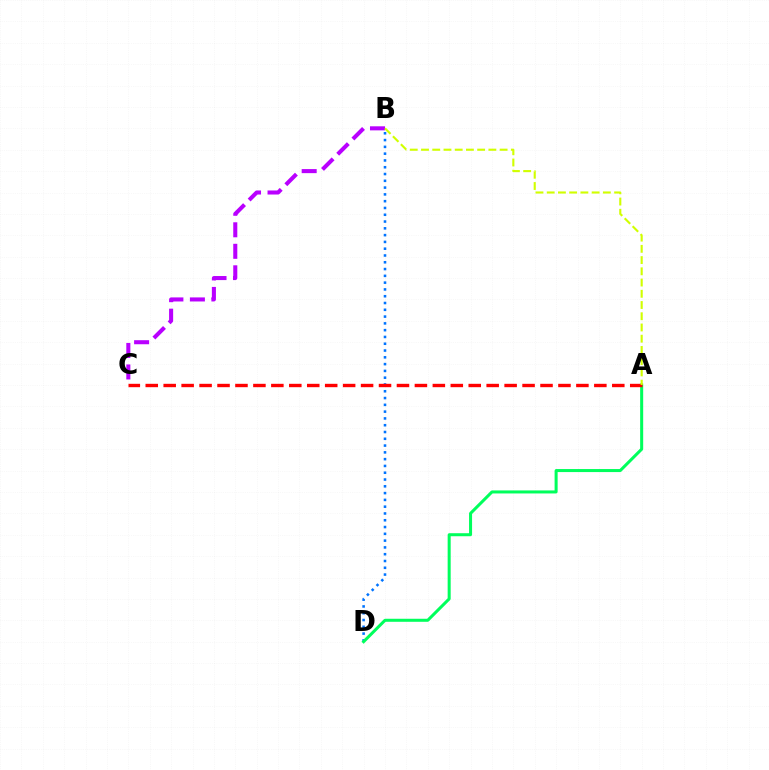{('B', 'C'): [{'color': '#b900ff', 'line_style': 'dashed', 'thickness': 2.92}], ('B', 'D'): [{'color': '#0074ff', 'line_style': 'dotted', 'thickness': 1.84}], ('A', 'D'): [{'color': '#00ff5c', 'line_style': 'solid', 'thickness': 2.18}], ('A', 'C'): [{'color': '#ff0000', 'line_style': 'dashed', 'thickness': 2.44}], ('A', 'B'): [{'color': '#d1ff00', 'line_style': 'dashed', 'thickness': 1.53}]}